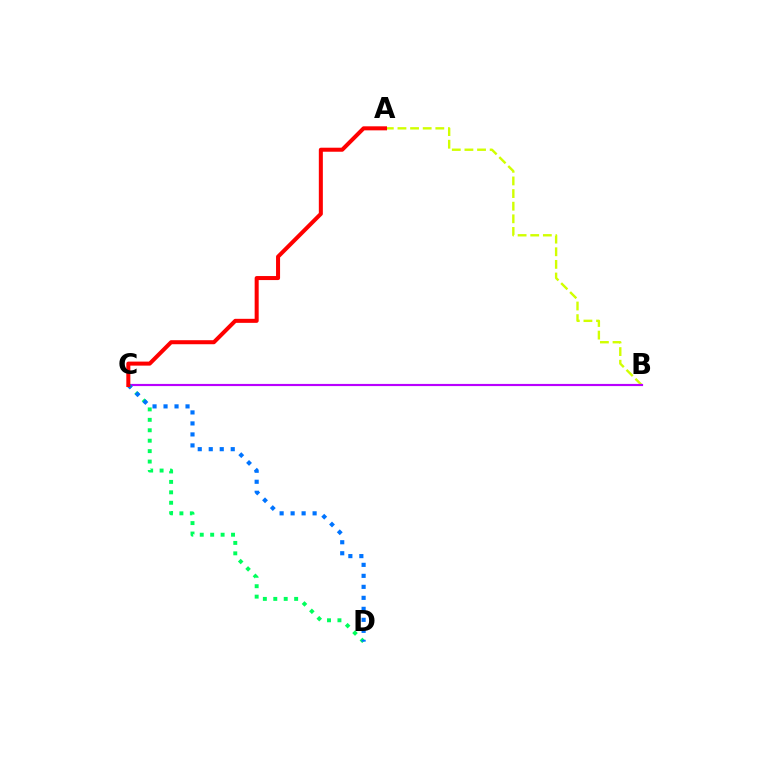{('A', 'B'): [{'color': '#d1ff00', 'line_style': 'dashed', 'thickness': 1.71}], ('B', 'C'): [{'color': '#b900ff', 'line_style': 'solid', 'thickness': 1.56}], ('C', 'D'): [{'color': '#00ff5c', 'line_style': 'dotted', 'thickness': 2.83}, {'color': '#0074ff', 'line_style': 'dotted', 'thickness': 2.99}], ('A', 'C'): [{'color': '#ff0000', 'line_style': 'solid', 'thickness': 2.9}]}